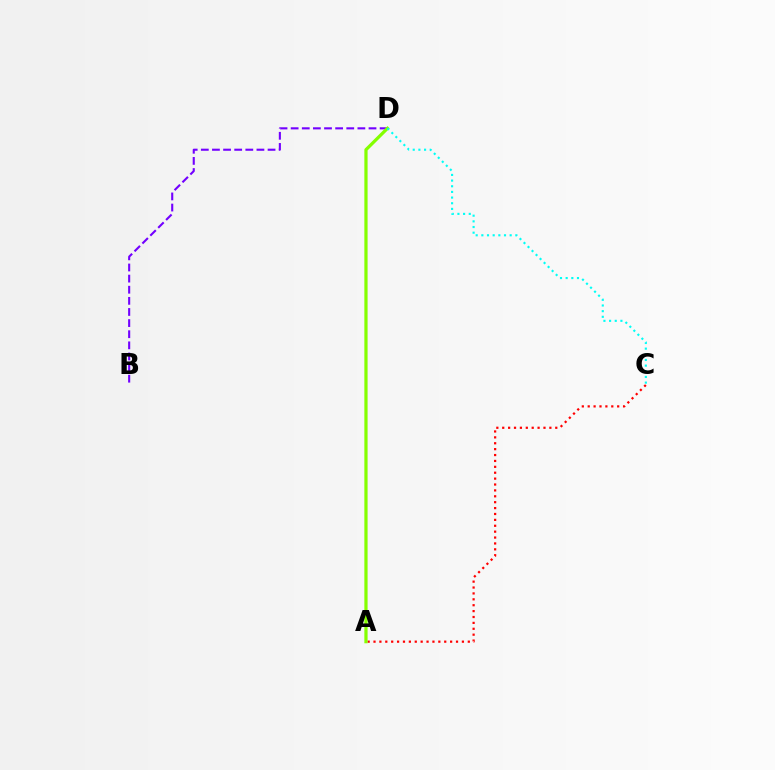{('B', 'D'): [{'color': '#7200ff', 'line_style': 'dashed', 'thickness': 1.51}], ('A', 'C'): [{'color': '#ff0000', 'line_style': 'dotted', 'thickness': 1.6}], ('A', 'D'): [{'color': '#84ff00', 'line_style': 'solid', 'thickness': 2.32}], ('C', 'D'): [{'color': '#00fff6', 'line_style': 'dotted', 'thickness': 1.54}]}